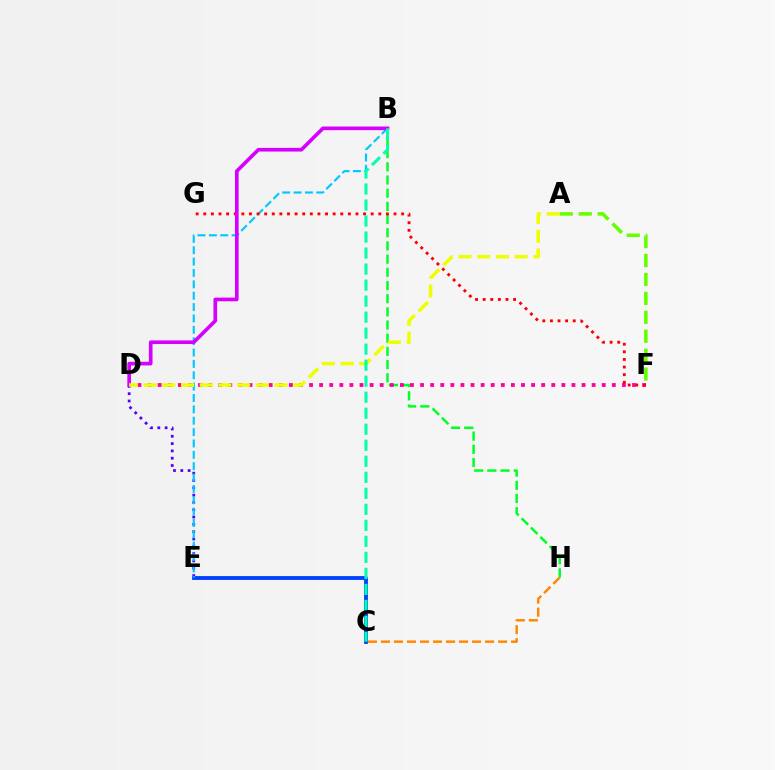{('C', 'E'): [{'color': '#003fff', 'line_style': 'solid', 'thickness': 2.75}], ('D', 'E'): [{'color': '#4f00ff', 'line_style': 'dotted', 'thickness': 1.99}], ('B', 'H'): [{'color': '#00ff27', 'line_style': 'dashed', 'thickness': 1.79}], ('A', 'F'): [{'color': '#66ff00', 'line_style': 'dashed', 'thickness': 2.57}], ('B', 'E'): [{'color': '#00c7ff', 'line_style': 'dashed', 'thickness': 1.54}], ('D', 'F'): [{'color': '#ff00a0', 'line_style': 'dotted', 'thickness': 2.74}], ('F', 'G'): [{'color': '#ff0000', 'line_style': 'dotted', 'thickness': 2.07}], ('B', 'D'): [{'color': '#d600ff', 'line_style': 'solid', 'thickness': 2.62}], ('A', 'D'): [{'color': '#eeff00', 'line_style': 'dashed', 'thickness': 2.54}], ('C', 'H'): [{'color': '#ff8800', 'line_style': 'dashed', 'thickness': 1.77}], ('B', 'C'): [{'color': '#00ffaf', 'line_style': 'dashed', 'thickness': 2.18}]}